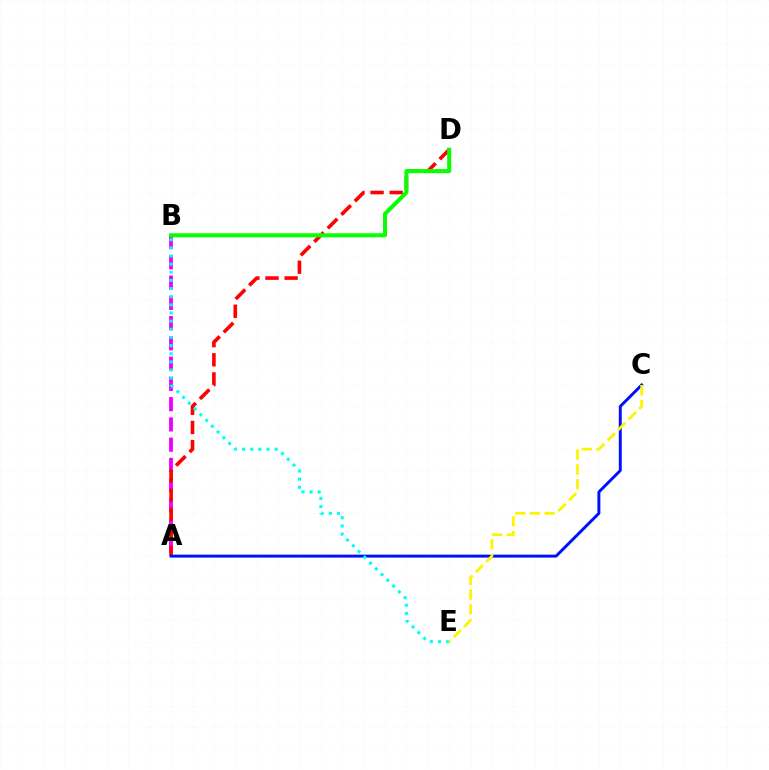{('A', 'B'): [{'color': '#ee00ff', 'line_style': 'dashed', 'thickness': 2.75}], ('A', 'D'): [{'color': '#ff0000', 'line_style': 'dashed', 'thickness': 2.6}], ('B', 'D'): [{'color': '#08ff00', 'line_style': 'solid', 'thickness': 2.91}], ('A', 'C'): [{'color': '#0010ff', 'line_style': 'solid', 'thickness': 2.12}], ('B', 'E'): [{'color': '#00fff6', 'line_style': 'dotted', 'thickness': 2.21}], ('C', 'E'): [{'color': '#fcf500', 'line_style': 'dashed', 'thickness': 2.01}]}